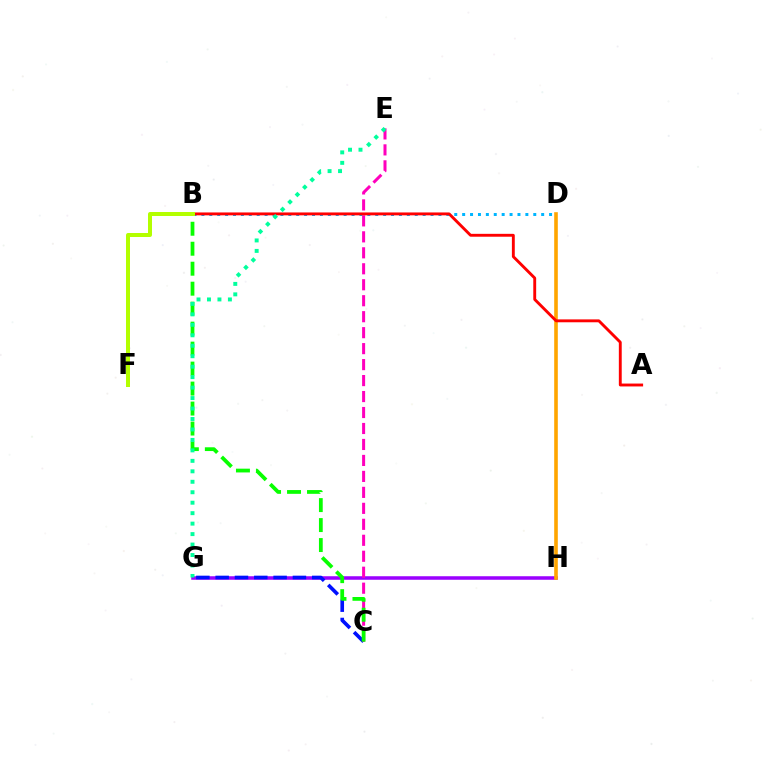{('B', 'D'): [{'color': '#00b5ff', 'line_style': 'dotted', 'thickness': 2.15}], ('G', 'H'): [{'color': '#9b00ff', 'line_style': 'solid', 'thickness': 2.54}], ('C', 'G'): [{'color': '#0010ff', 'line_style': 'dashed', 'thickness': 2.62}], ('D', 'H'): [{'color': '#ffa500', 'line_style': 'solid', 'thickness': 2.61}], ('C', 'E'): [{'color': '#ff00bd', 'line_style': 'dashed', 'thickness': 2.17}], ('B', 'C'): [{'color': '#08ff00', 'line_style': 'dashed', 'thickness': 2.71}], ('A', 'B'): [{'color': '#ff0000', 'line_style': 'solid', 'thickness': 2.08}], ('B', 'F'): [{'color': '#b3ff00', 'line_style': 'solid', 'thickness': 2.87}], ('E', 'G'): [{'color': '#00ff9d', 'line_style': 'dotted', 'thickness': 2.84}]}